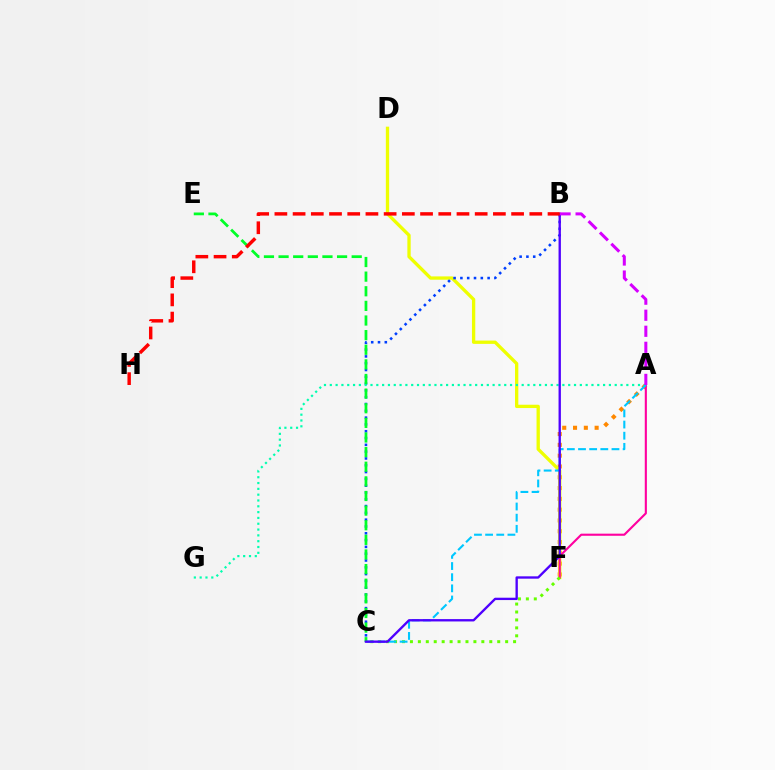{('A', 'F'): [{'color': '#ff8800', 'line_style': 'dotted', 'thickness': 2.93}, {'color': '#ff00a0', 'line_style': 'solid', 'thickness': 1.53}], ('D', 'F'): [{'color': '#eeff00', 'line_style': 'solid', 'thickness': 2.39}], ('B', 'C'): [{'color': '#003fff', 'line_style': 'dotted', 'thickness': 1.85}, {'color': '#4f00ff', 'line_style': 'solid', 'thickness': 1.69}], ('A', 'G'): [{'color': '#00ffaf', 'line_style': 'dotted', 'thickness': 1.58}], ('C', 'F'): [{'color': '#66ff00', 'line_style': 'dotted', 'thickness': 2.16}], ('A', 'C'): [{'color': '#00c7ff', 'line_style': 'dashed', 'thickness': 1.52}], ('C', 'E'): [{'color': '#00ff27', 'line_style': 'dashed', 'thickness': 1.99}], ('A', 'B'): [{'color': '#d600ff', 'line_style': 'dashed', 'thickness': 2.18}], ('B', 'H'): [{'color': '#ff0000', 'line_style': 'dashed', 'thickness': 2.47}]}